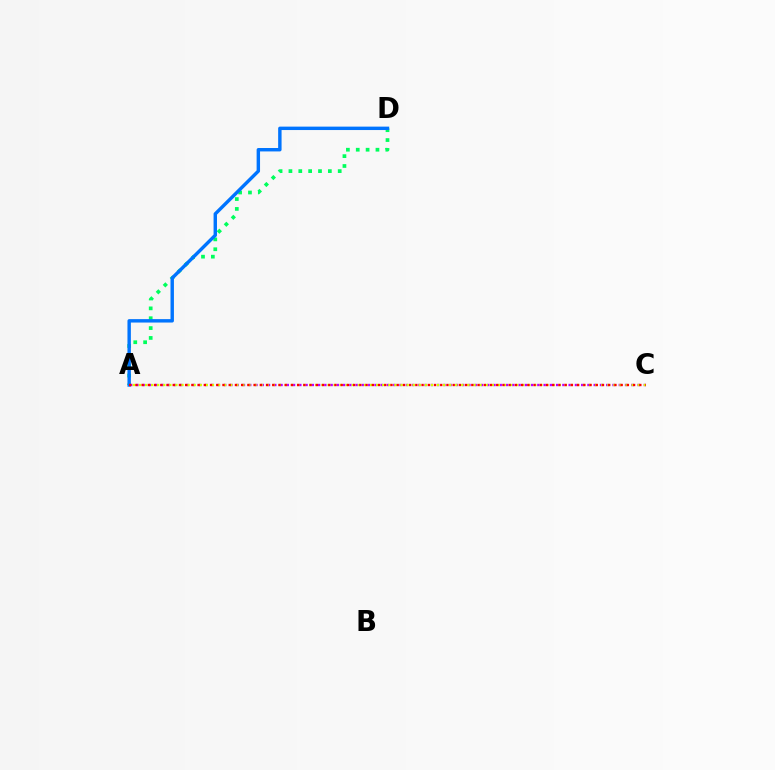{('A', 'D'): [{'color': '#00ff5c', 'line_style': 'dotted', 'thickness': 2.68}, {'color': '#0074ff', 'line_style': 'solid', 'thickness': 2.46}], ('A', 'C'): [{'color': '#b900ff', 'line_style': 'dotted', 'thickness': 1.7}, {'color': '#d1ff00', 'line_style': 'dotted', 'thickness': 1.65}, {'color': '#ff0000', 'line_style': 'dotted', 'thickness': 1.69}]}